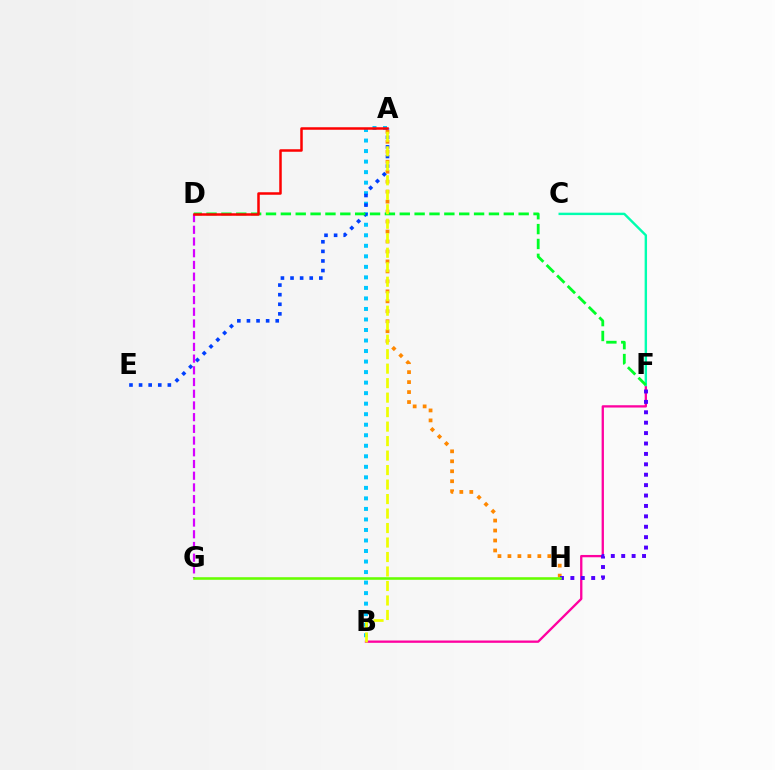{('B', 'F'): [{'color': '#ff00a0', 'line_style': 'solid', 'thickness': 1.66}], ('A', 'H'): [{'color': '#ff8800', 'line_style': 'dotted', 'thickness': 2.71}], ('C', 'F'): [{'color': '#00ffaf', 'line_style': 'solid', 'thickness': 1.73}], ('A', 'B'): [{'color': '#00c7ff', 'line_style': 'dotted', 'thickness': 2.86}, {'color': '#eeff00', 'line_style': 'dashed', 'thickness': 1.97}], ('F', 'H'): [{'color': '#4f00ff', 'line_style': 'dotted', 'thickness': 2.83}], ('A', 'E'): [{'color': '#003fff', 'line_style': 'dotted', 'thickness': 2.61}], ('D', 'F'): [{'color': '#00ff27', 'line_style': 'dashed', 'thickness': 2.02}], ('D', 'G'): [{'color': '#d600ff', 'line_style': 'dashed', 'thickness': 1.59}], ('A', 'D'): [{'color': '#ff0000', 'line_style': 'solid', 'thickness': 1.81}], ('G', 'H'): [{'color': '#66ff00', 'line_style': 'solid', 'thickness': 1.86}]}